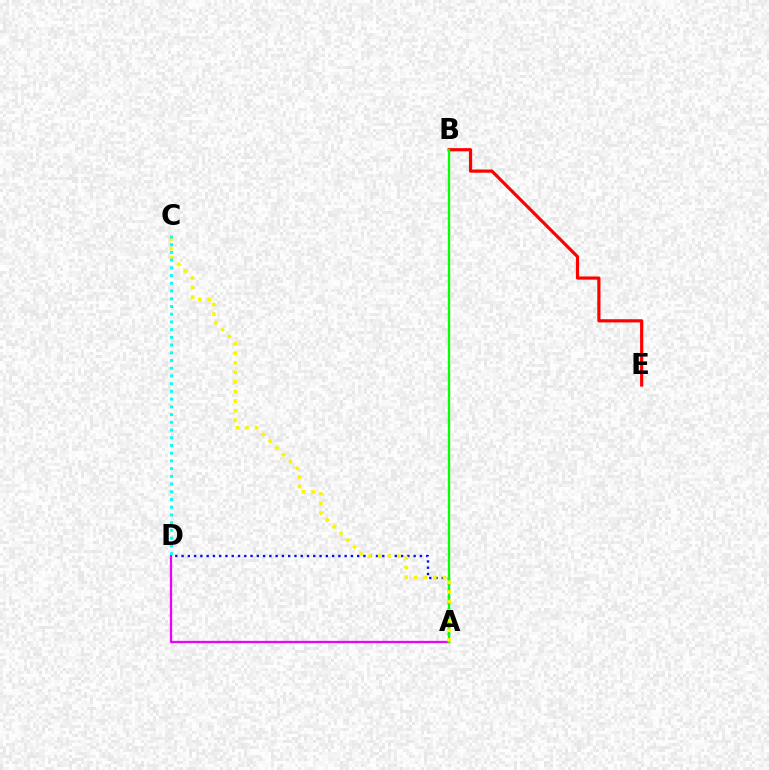{('A', 'D'): [{'color': '#0010ff', 'line_style': 'dotted', 'thickness': 1.7}, {'color': '#ee00ff', 'line_style': 'solid', 'thickness': 1.65}], ('B', 'E'): [{'color': '#ff0000', 'line_style': 'solid', 'thickness': 2.29}], ('A', 'B'): [{'color': '#08ff00', 'line_style': 'solid', 'thickness': 1.68}], ('A', 'C'): [{'color': '#fcf500', 'line_style': 'dotted', 'thickness': 2.6}], ('C', 'D'): [{'color': '#00fff6', 'line_style': 'dotted', 'thickness': 2.1}]}